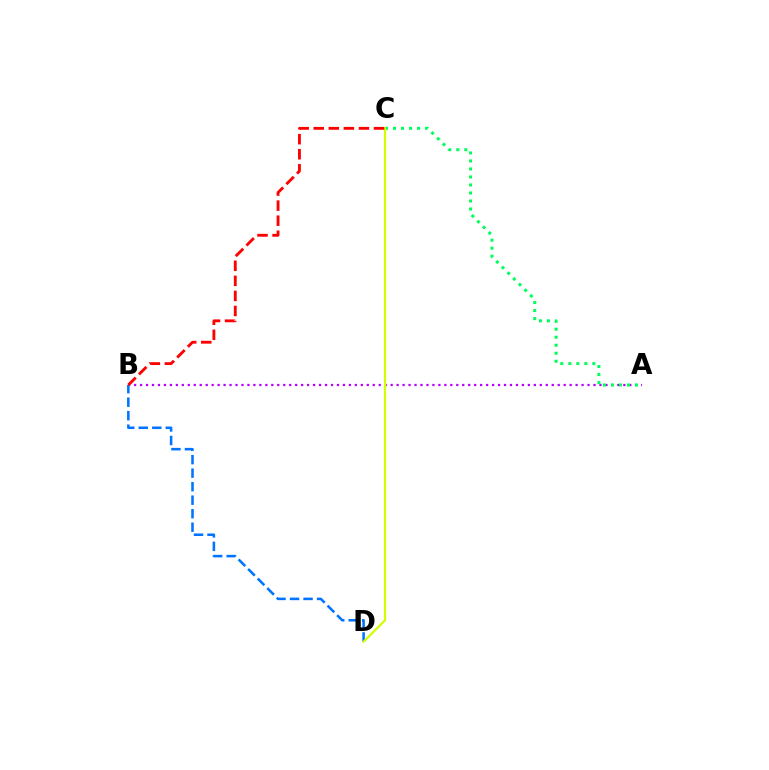{('A', 'B'): [{'color': '#b900ff', 'line_style': 'dotted', 'thickness': 1.62}], ('B', 'D'): [{'color': '#0074ff', 'line_style': 'dashed', 'thickness': 1.84}], ('A', 'C'): [{'color': '#00ff5c', 'line_style': 'dotted', 'thickness': 2.18}], ('C', 'D'): [{'color': '#d1ff00', 'line_style': 'solid', 'thickness': 1.59}], ('B', 'C'): [{'color': '#ff0000', 'line_style': 'dashed', 'thickness': 2.05}]}